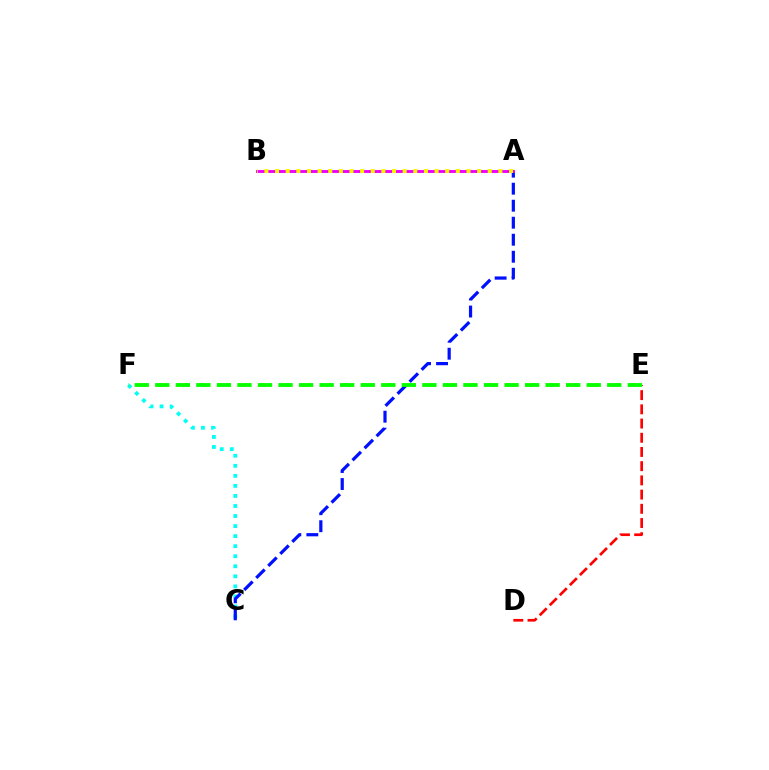{('C', 'F'): [{'color': '#00fff6', 'line_style': 'dotted', 'thickness': 2.73}], ('D', 'E'): [{'color': '#ff0000', 'line_style': 'dashed', 'thickness': 1.93}], ('A', 'C'): [{'color': '#0010ff', 'line_style': 'dashed', 'thickness': 2.31}], ('A', 'B'): [{'color': '#ee00ff', 'line_style': 'solid', 'thickness': 2.08}, {'color': '#fcf500', 'line_style': 'dotted', 'thickness': 2.89}], ('E', 'F'): [{'color': '#08ff00', 'line_style': 'dashed', 'thickness': 2.79}]}